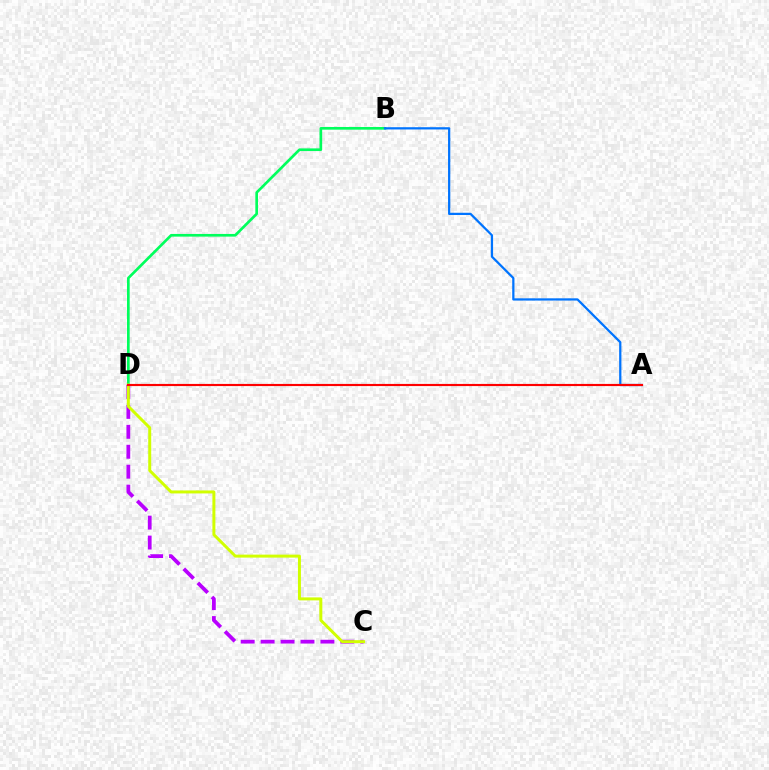{('B', 'D'): [{'color': '#00ff5c', 'line_style': 'solid', 'thickness': 1.92}], ('C', 'D'): [{'color': '#b900ff', 'line_style': 'dashed', 'thickness': 2.71}, {'color': '#d1ff00', 'line_style': 'solid', 'thickness': 2.15}], ('A', 'B'): [{'color': '#0074ff', 'line_style': 'solid', 'thickness': 1.62}], ('A', 'D'): [{'color': '#ff0000', 'line_style': 'solid', 'thickness': 1.55}]}